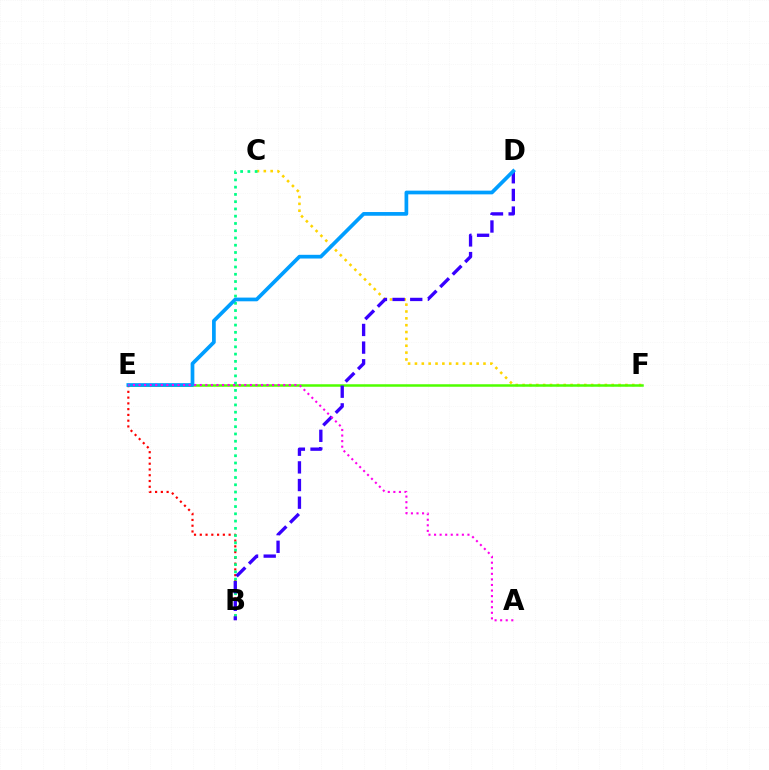{('C', 'F'): [{'color': '#ffd500', 'line_style': 'dotted', 'thickness': 1.86}], ('E', 'F'): [{'color': '#4fff00', 'line_style': 'solid', 'thickness': 1.81}], ('B', 'E'): [{'color': '#ff0000', 'line_style': 'dotted', 'thickness': 1.57}], ('B', 'C'): [{'color': '#00ff86', 'line_style': 'dotted', 'thickness': 1.97}], ('B', 'D'): [{'color': '#3700ff', 'line_style': 'dashed', 'thickness': 2.4}], ('D', 'E'): [{'color': '#009eff', 'line_style': 'solid', 'thickness': 2.67}], ('A', 'E'): [{'color': '#ff00ed', 'line_style': 'dotted', 'thickness': 1.51}]}